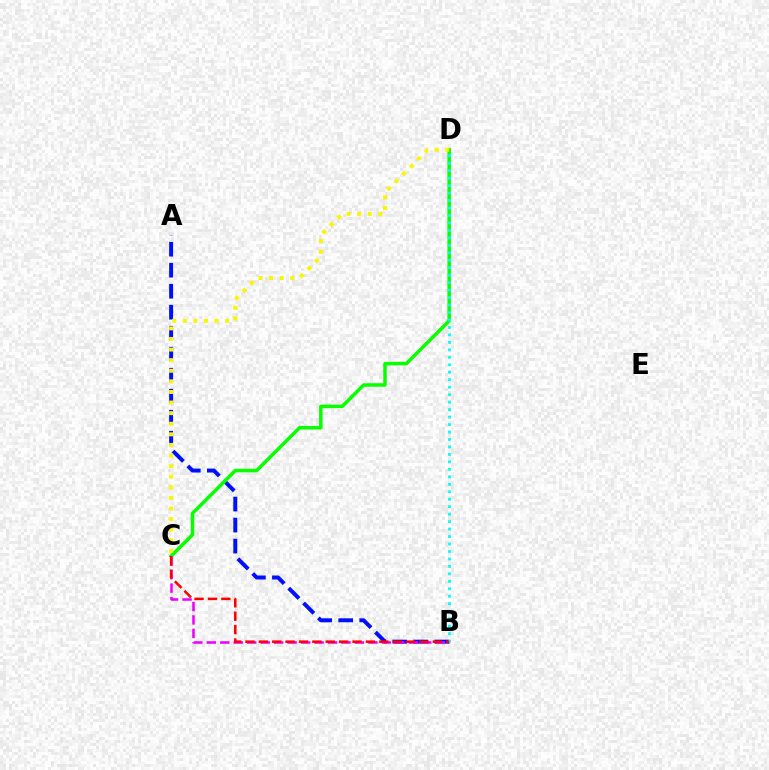{('A', 'B'): [{'color': '#0010ff', 'line_style': 'dashed', 'thickness': 2.85}], ('C', 'D'): [{'color': '#08ff00', 'line_style': 'solid', 'thickness': 2.52}, {'color': '#fcf500', 'line_style': 'dotted', 'thickness': 2.88}], ('B', 'C'): [{'color': '#ee00ff', 'line_style': 'dashed', 'thickness': 1.83}, {'color': '#ff0000', 'line_style': 'dashed', 'thickness': 1.82}], ('B', 'D'): [{'color': '#00fff6', 'line_style': 'dotted', 'thickness': 2.03}]}